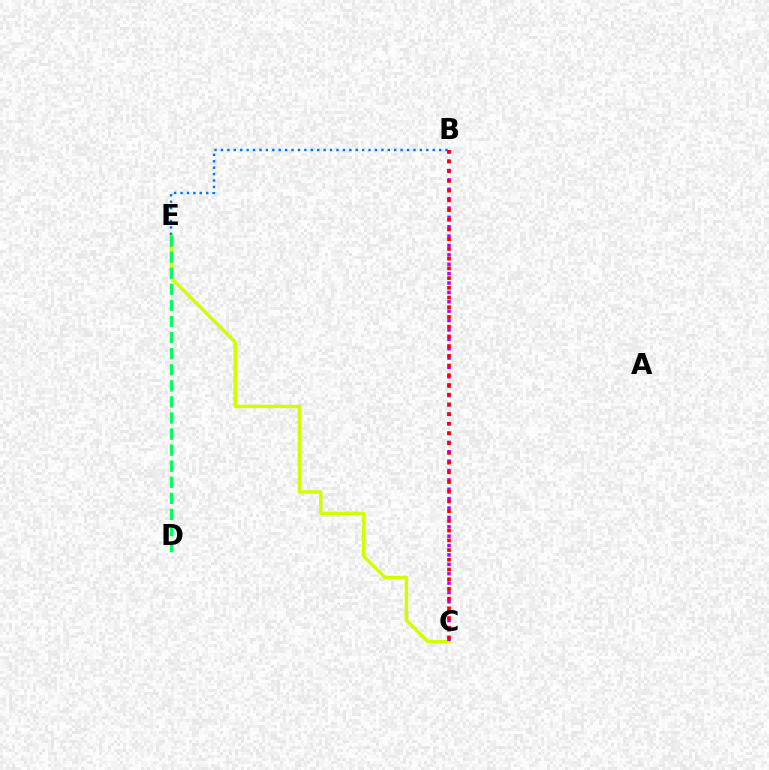{('C', 'E'): [{'color': '#d1ff00', 'line_style': 'solid', 'thickness': 2.49}], ('B', 'C'): [{'color': '#b900ff', 'line_style': 'dotted', 'thickness': 2.55}, {'color': '#ff0000', 'line_style': 'dotted', 'thickness': 2.64}], ('B', 'E'): [{'color': '#0074ff', 'line_style': 'dotted', 'thickness': 1.74}], ('D', 'E'): [{'color': '#00ff5c', 'line_style': 'dashed', 'thickness': 2.18}]}